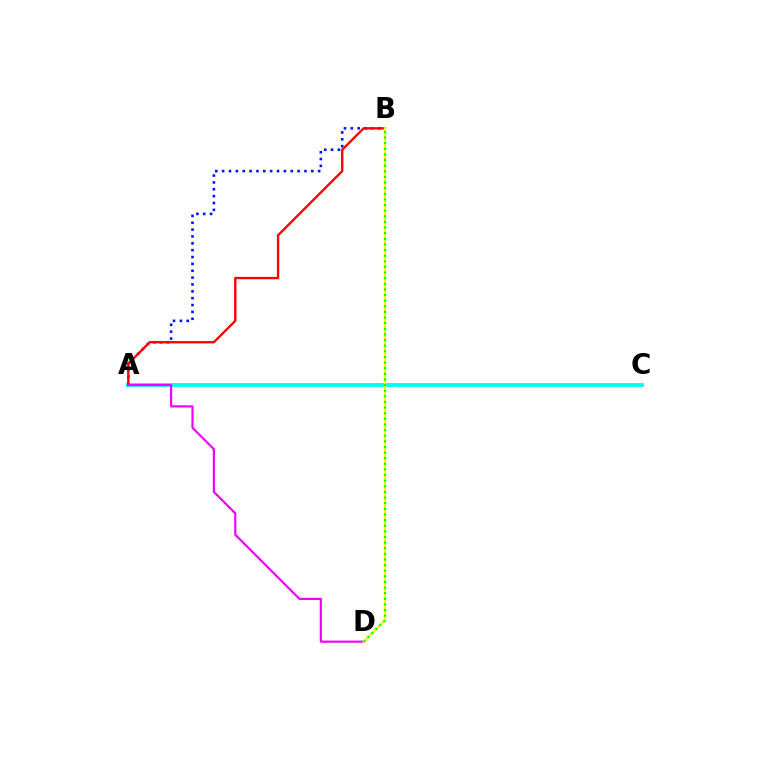{('A', 'B'): [{'color': '#0010ff', 'line_style': 'dotted', 'thickness': 1.86}, {'color': '#ff0000', 'line_style': 'solid', 'thickness': 1.69}], ('A', 'C'): [{'color': '#00fff6', 'line_style': 'solid', 'thickness': 2.78}], ('A', 'D'): [{'color': '#ee00ff', 'line_style': 'solid', 'thickness': 1.57}], ('B', 'D'): [{'color': '#fcf500', 'line_style': 'solid', 'thickness': 1.65}, {'color': '#08ff00', 'line_style': 'dotted', 'thickness': 1.53}]}